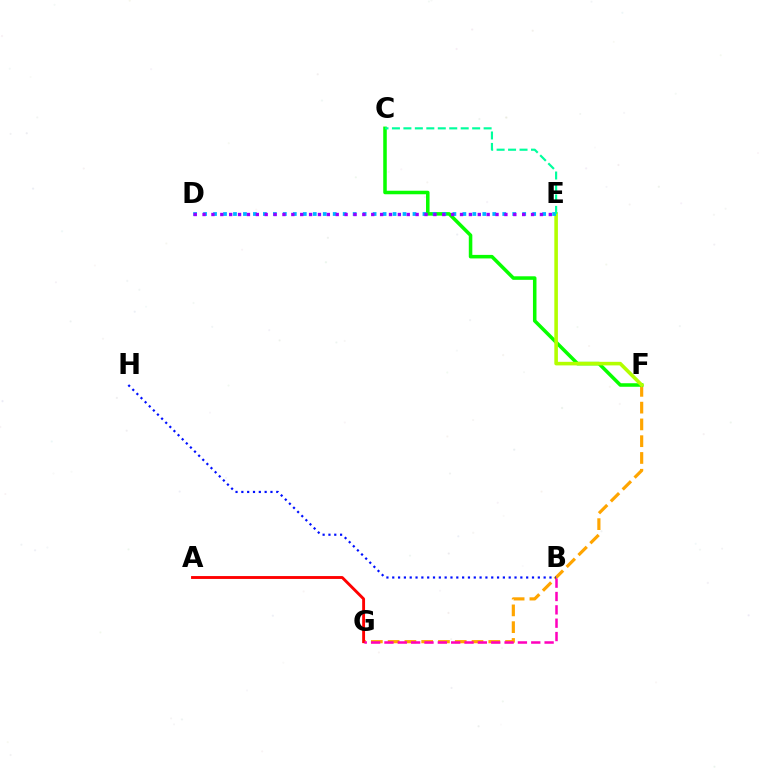{('F', 'G'): [{'color': '#ffa500', 'line_style': 'dashed', 'thickness': 2.28}], ('A', 'G'): [{'color': '#ff0000', 'line_style': 'solid', 'thickness': 2.07}], ('B', 'G'): [{'color': '#ff00bd', 'line_style': 'dashed', 'thickness': 1.81}], ('C', 'F'): [{'color': '#08ff00', 'line_style': 'solid', 'thickness': 2.55}], ('E', 'F'): [{'color': '#b3ff00', 'line_style': 'solid', 'thickness': 2.58}], ('B', 'H'): [{'color': '#0010ff', 'line_style': 'dotted', 'thickness': 1.58}], ('D', 'E'): [{'color': '#00b5ff', 'line_style': 'dotted', 'thickness': 2.71}, {'color': '#9b00ff', 'line_style': 'dotted', 'thickness': 2.41}], ('C', 'E'): [{'color': '#00ff9d', 'line_style': 'dashed', 'thickness': 1.56}]}